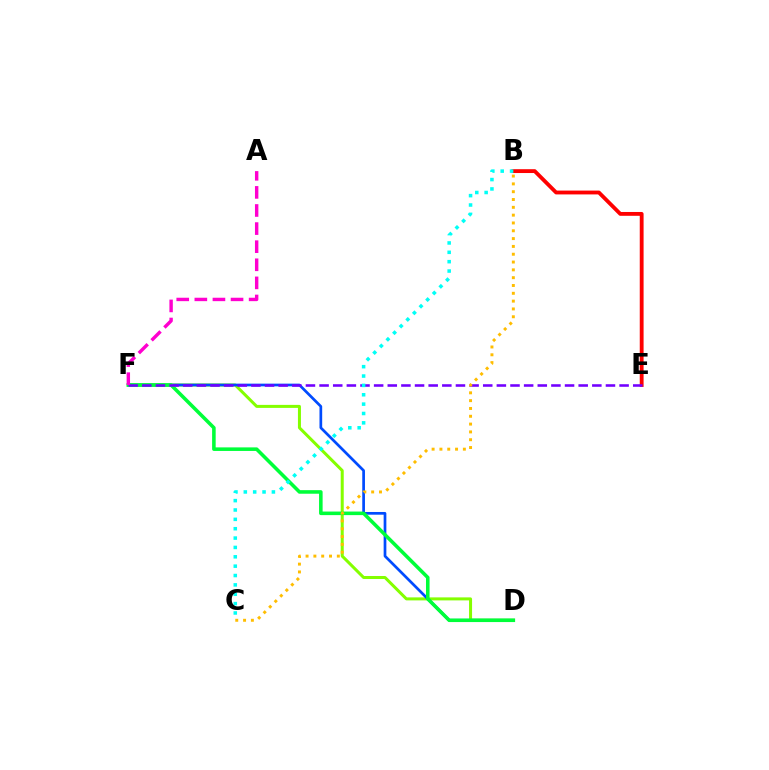{('D', 'F'): [{'color': '#84ff00', 'line_style': 'solid', 'thickness': 2.17}, {'color': '#004bff', 'line_style': 'solid', 'thickness': 1.95}, {'color': '#00ff39', 'line_style': 'solid', 'thickness': 2.57}], ('B', 'E'): [{'color': '#ff0000', 'line_style': 'solid', 'thickness': 2.76}], ('E', 'F'): [{'color': '#7200ff', 'line_style': 'dashed', 'thickness': 1.85}], ('B', 'C'): [{'color': '#ffbd00', 'line_style': 'dotted', 'thickness': 2.12}, {'color': '#00fff6', 'line_style': 'dotted', 'thickness': 2.54}], ('A', 'F'): [{'color': '#ff00cf', 'line_style': 'dashed', 'thickness': 2.46}]}